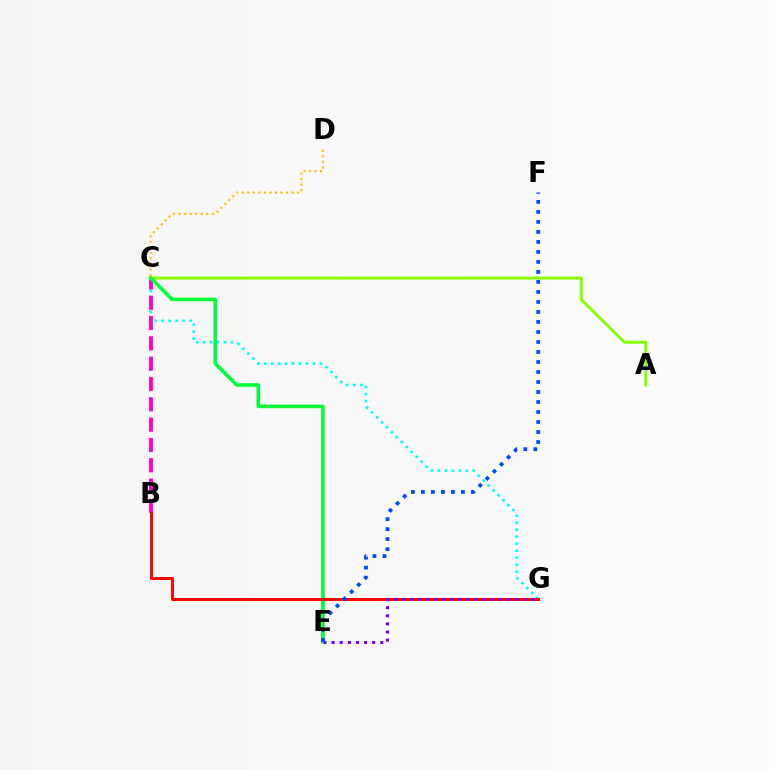{('C', 'G'): [{'color': '#00fff6', 'line_style': 'dotted', 'thickness': 1.9}], ('B', 'C'): [{'color': '#ff00cf', 'line_style': 'dashed', 'thickness': 2.76}], ('A', 'C'): [{'color': '#84ff00', 'line_style': 'solid', 'thickness': 2.09}], ('C', 'E'): [{'color': '#00ff39', 'line_style': 'solid', 'thickness': 2.61}], ('B', 'G'): [{'color': '#ff0000', 'line_style': 'solid', 'thickness': 2.13}], ('E', 'G'): [{'color': '#7200ff', 'line_style': 'dotted', 'thickness': 2.2}], ('E', 'F'): [{'color': '#004bff', 'line_style': 'dotted', 'thickness': 2.72}], ('C', 'D'): [{'color': '#ffbd00', 'line_style': 'dotted', 'thickness': 1.5}]}